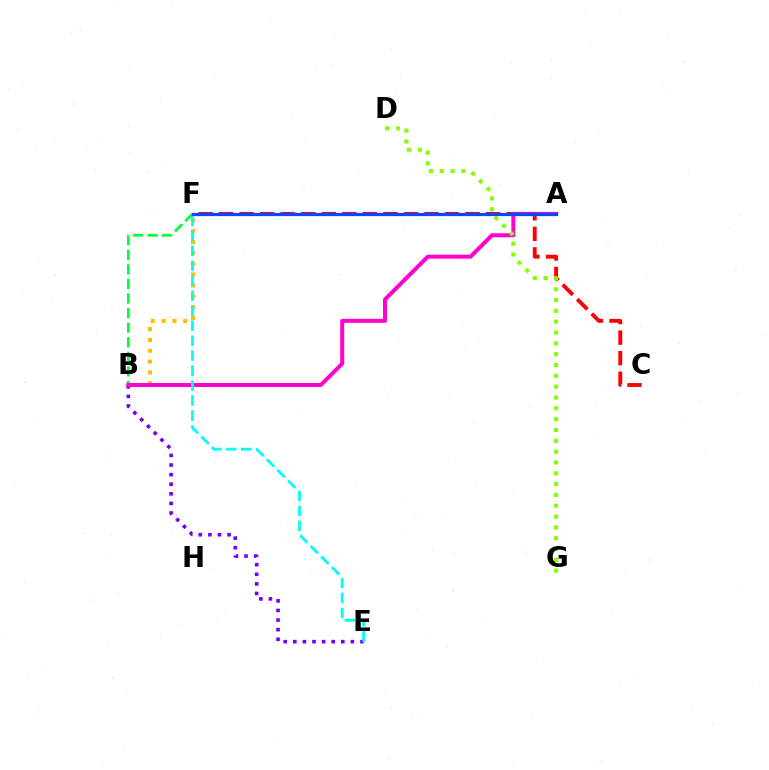{('C', 'F'): [{'color': '#ff0000', 'line_style': 'dashed', 'thickness': 2.79}], ('B', 'E'): [{'color': '#7200ff', 'line_style': 'dotted', 'thickness': 2.61}], ('B', 'F'): [{'color': '#00ff39', 'line_style': 'dashed', 'thickness': 1.98}, {'color': '#ffbd00', 'line_style': 'dotted', 'thickness': 2.94}], ('A', 'B'): [{'color': '#ff00cf', 'line_style': 'solid', 'thickness': 2.88}], ('D', 'G'): [{'color': '#84ff00', 'line_style': 'dotted', 'thickness': 2.94}], ('E', 'F'): [{'color': '#00fff6', 'line_style': 'dashed', 'thickness': 2.03}], ('A', 'F'): [{'color': '#004bff', 'line_style': 'solid', 'thickness': 2.34}]}